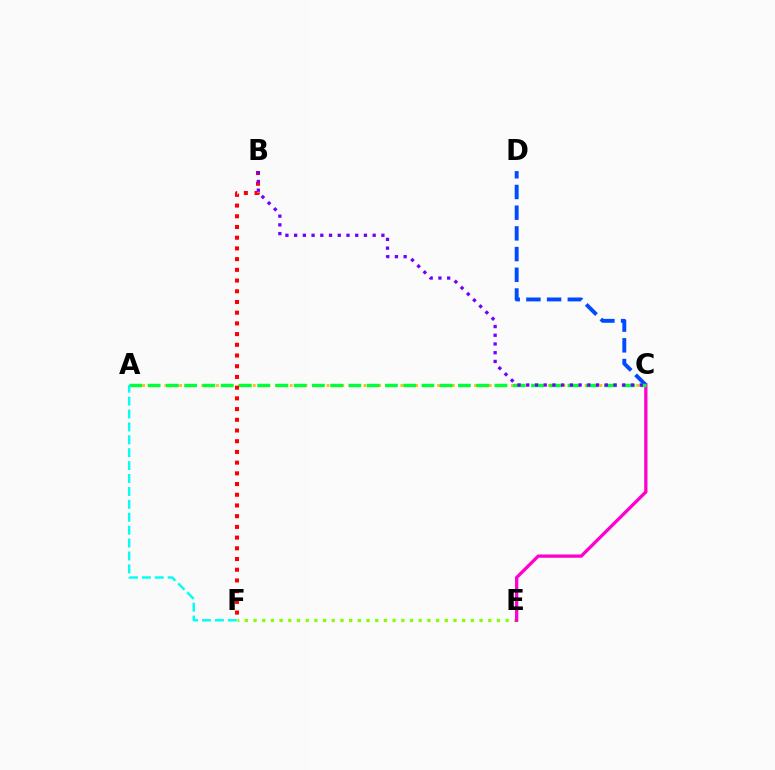{('A', 'C'): [{'color': '#ffbd00', 'line_style': 'dotted', 'thickness': 2.0}, {'color': '#00ff39', 'line_style': 'dashed', 'thickness': 2.48}], ('E', 'F'): [{'color': '#84ff00', 'line_style': 'dotted', 'thickness': 2.36}], ('B', 'F'): [{'color': '#ff0000', 'line_style': 'dotted', 'thickness': 2.91}], ('C', 'E'): [{'color': '#ff00cf', 'line_style': 'solid', 'thickness': 2.36}], ('C', 'D'): [{'color': '#004bff', 'line_style': 'dashed', 'thickness': 2.81}], ('A', 'F'): [{'color': '#00fff6', 'line_style': 'dashed', 'thickness': 1.75}], ('B', 'C'): [{'color': '#7200ff', 'line_style': 'dotted', 'thickness': 2.37}]}